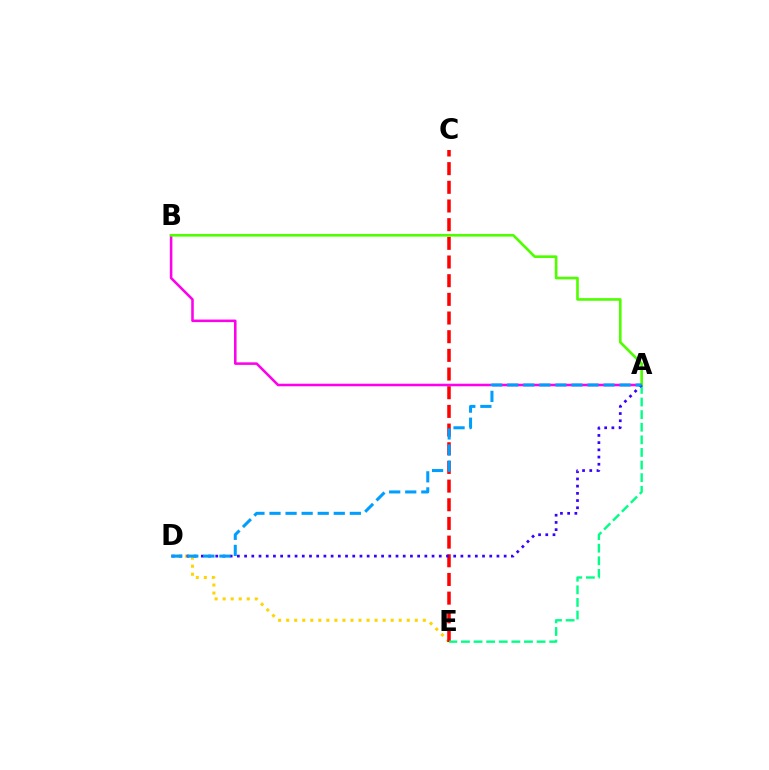{('D', 'E'): [{'color': '#ffd500', 'line_style': 'dotted', 'thickness': 2.18}], ('C', 'E'): [{'color': '#ff0000', 'line_style': 'dashed', 'thickness': 2.54}], ('A', 'B'): [{'color': '#ff00ed', 'line_style': 'solid', 'thickness': 1.84}, {'color': '#4fff00', 'line_style': 'solid', 'thickness': 1.9}], ('A', 'E'): [{'color': '#00ff86', 'line_style': 'dashed', 'thickness': 1.71}], ('A', 'D'): [{'color': '#3700ff', 'line_style': 'dotted', 'thickness': 1.96}, {'color': '#009eff', 'line_style': 'dashed', 'thickness': 2.18}]}